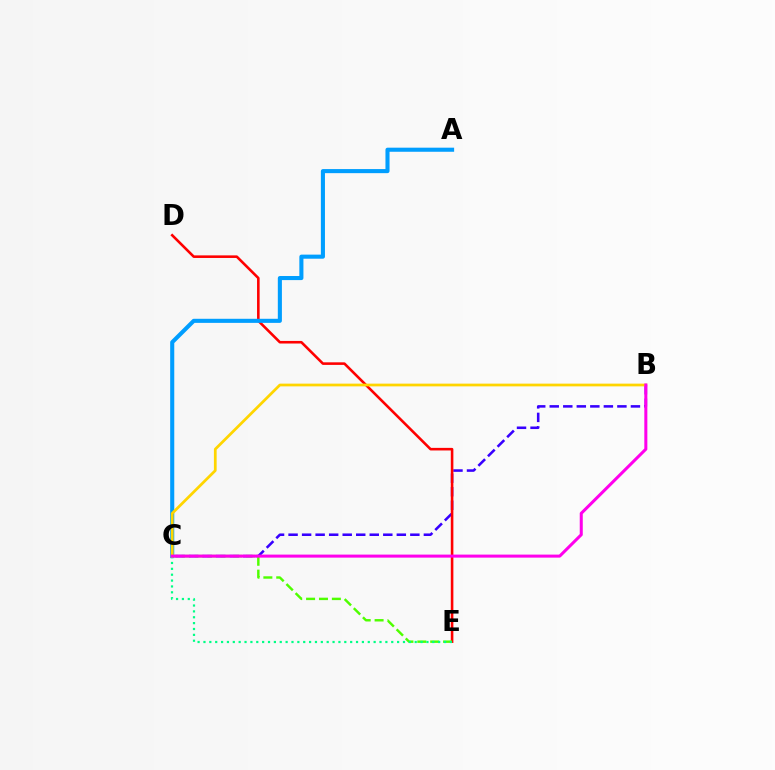{('B', 'C'): [{'color': '#3700ff', 'line_style': 'dashed', 'thickness': 1.84}, {'color': '#ffd500', 'line_style': 'solid', 'thickness': 1.97}, {'color': '#ff00ed', 'line_style': 'solid', 'thickness': 2.19}], ('D', 'E'): [{'color': '#ff0000', 'line_style': 'solid', 'thickness': 1.86}], ('A', 'C'): [{'color': '#009eff', 'line_style': 'solid', 'thickness': 2.94}], ('C', 'E'): [{'color': '#4fff00', 'line_style': 'dashed', 'thickness': 1.75}, {'color': '#00ff86', 'line_style': 'dotted', 'thickness': 1.59}]}